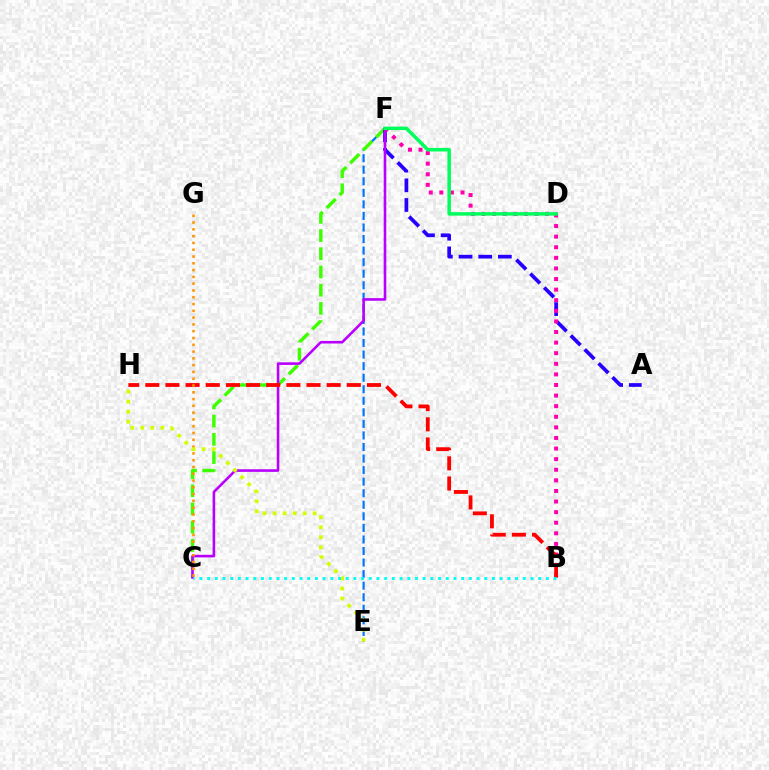{('E', 'F'): [{'color': '#0074ff', 'line_style': 'dashed', 'thickness': 1.57}], ('C', 'F'): [{'color': '#3dff00', 'line_style': 'dashed', 'thickness': 2.47}, {'color': '#b900ff', 'line_style': 'solid', 'thickness': 1.87}], ('A', 'F'): [{'color': '#2500ff', 'line_style': 'dashed', 'thickness': 2.67}], ('B', 'F'): [{'color': '#ff00ac', 'line_style': 'dotted', 'thickness': 2.88}], ('D', 'F'): [{'color': '#00ff5c', 'line_style': 'solid', 'thickness': 2.53}], ('B', 'H'): [{'color': '#ff0000', 'line_style': 'dashed', 'thickness': 2.74}], ('C', 'G'): [{'color': '#ff9400', 'line_style': 'dotted', 'thickness': 1.84}], ('E', 'H'): [{'color': '#d1ff00', 'line_style': 'dotted', 'thickness': 2.72}], ('B', 'C'): [{'color': '#00fff6', 'line_style': 'dotted', 'thickness': 2.09}]}